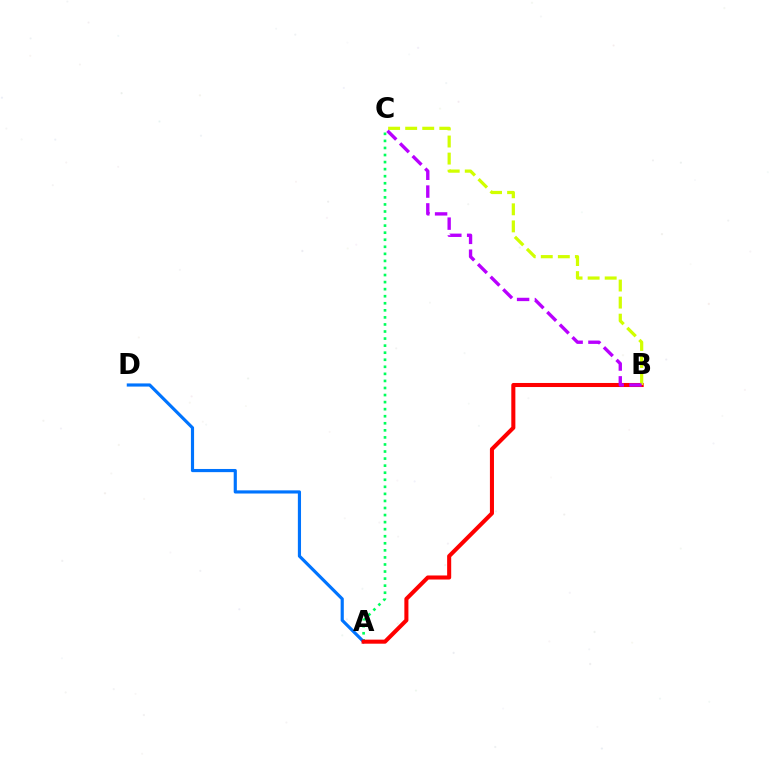{('A', 'C'): [{'color': '#00ff5c', 'line_style': 'dotted', 'thickness': 1.92}], ('A', 'D'): [{'color': '#0074ff', 'line_style': 'solid', 'thickness': 2.27}], ('A', 'B'): [{'color': '#ff0000', 'line_style': 'solid', 'thickness': 2.92}], ('B', 'C'): [{'color': '#d1ff00', 'line_style': 'dashed', 'thickness': 2.32}, {'color': '#b900ff', 'line_style': 'dashed', 'thickness': 2.42}]}